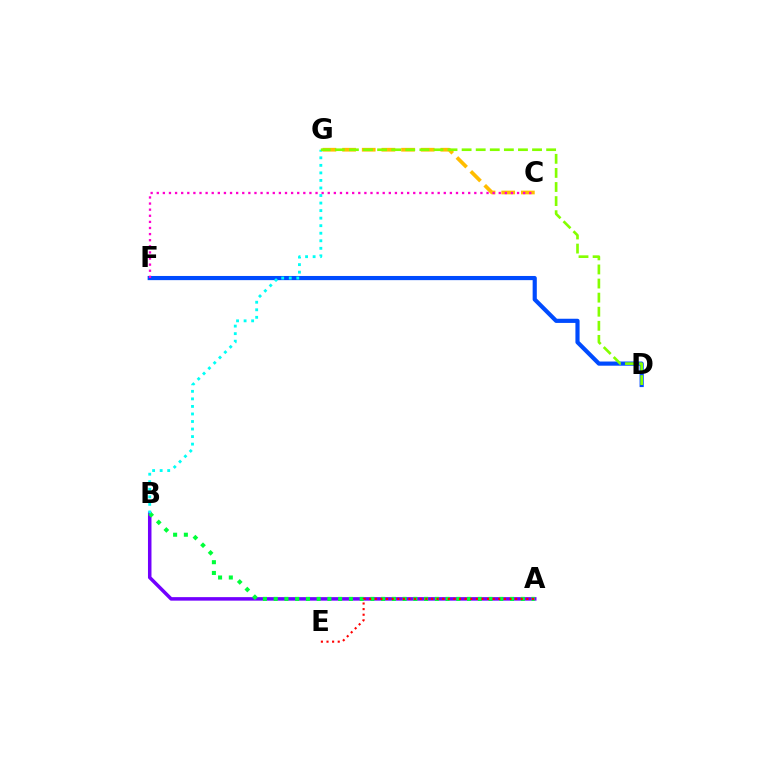{('A', 'B'): [{'color': '#7200ff', 'line_style': 'solid', 'thickness': 2.53}, {'color': '#00ff39', 'line_style': 'dotted', 'thickness': 2.92}], ('C', 'G'): [{'color': '#ffbd00', 'line_style': 'dashed', 'thickness': 2.67}], ('D', 'F'): [{'color': '#004bff', 'line_style': 'solid', 'thickness': 3.0}], ('A', 'E'): [{'color': '#ff0000', 'line_style': 'dotted', 'thickness': 1.52}], ('B', 'G'): [{'color': '#00fff6', 'line_style': 'dotted', 'thickness': 2.05}], ('C', 'F'): [{'color': '#ff00cf', 'line_style': 'dotted', 'thickness': 1.66}], ('D', 'G'): [{'color': '#84ff00', 'line_style': 'dashed', 'thickness': 1.91}]}